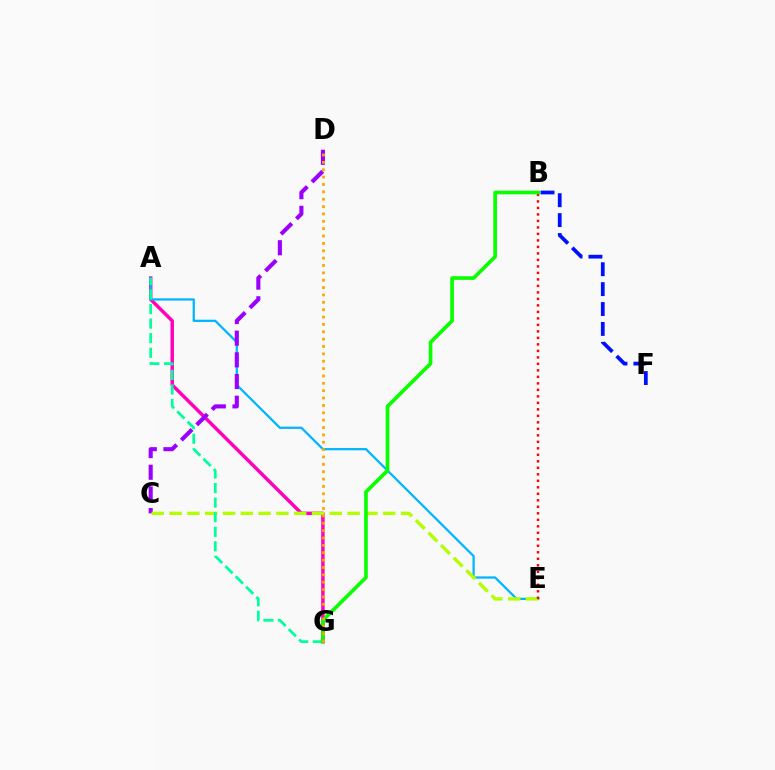{('A', 'G'): [{'color': '#ff00bd', 'line_style': 'solid', 'thickness': 2.49}, {'color': '#00ff9d', 'line_style': 'dashed', 'thickness': 1.98}], ('A', 'E'): [{'color': '#00b5ff', 'line_style': 'solid', 'thickness': 1.61}], ('C', 'D'): [{'color': '#9b00ff', 'line_style': 'dashed', 'thickness': 2.94}], ('C', 'E'): [{'color': '#b3ff00', 'line_style': 'dashed', 'thickness': 2.42}], ('B', 'E'): [{'color': '#ff0000', 'line_style': 'dotted', 'thickness': 1.77}], ('B', 'F'): [{'color': '#0010ff', 'line_style': 'dashed', 'thickness': 2.7}], ('B', 'G'): [{'color': '#08ff00', 'line_style': 'solid', 'thickness': 2.63}], ('D', 'G'): [{'color': '#ffa500', 'line_style': 'dotted', 'thickness': 2.0}]}